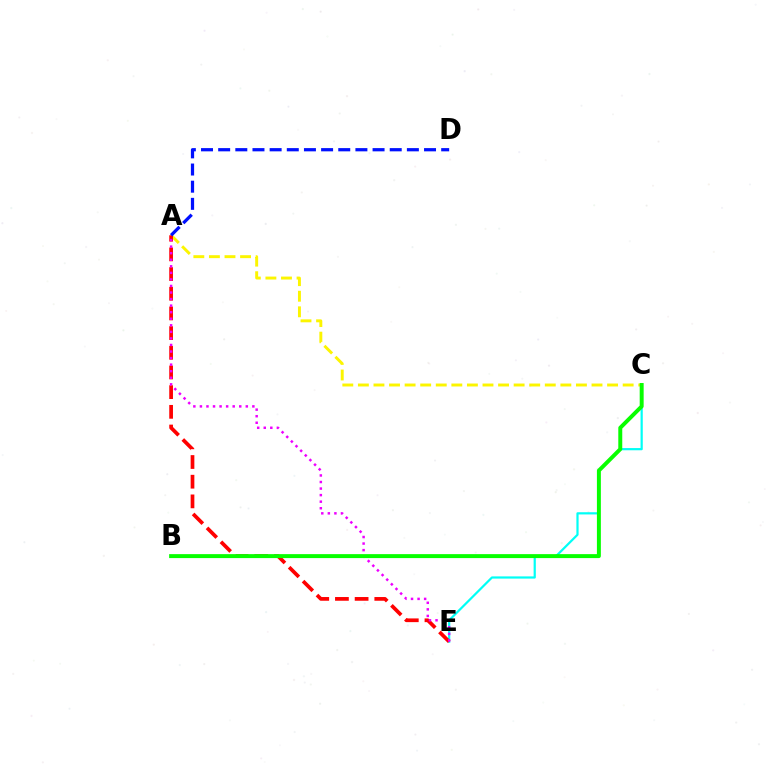{('C', 'E'): [{'color': '#00fff6', 'line_style': 'solid', 'thickness': 1.59}], ('A', 'C'): [{'color': '#fcf500', 'line_style': 'dashed', 'thickness': 2.12}], ('A', 'E'): [{'color': '#ff0000', 'line_style': 'dashed', 'thickness': 2.67}, {'color': '#ee00ff', 'line_style': 'dotted', 'thickness': 1.78}], ('B', 'C'): [{'color': '#08ff00', 'line_style': 'solid', 'thickness': 2.85}], ('A', 'D'): [{'color': '#0010ff', 'line_style': 'dashed', 'thickness': 2.33}]}